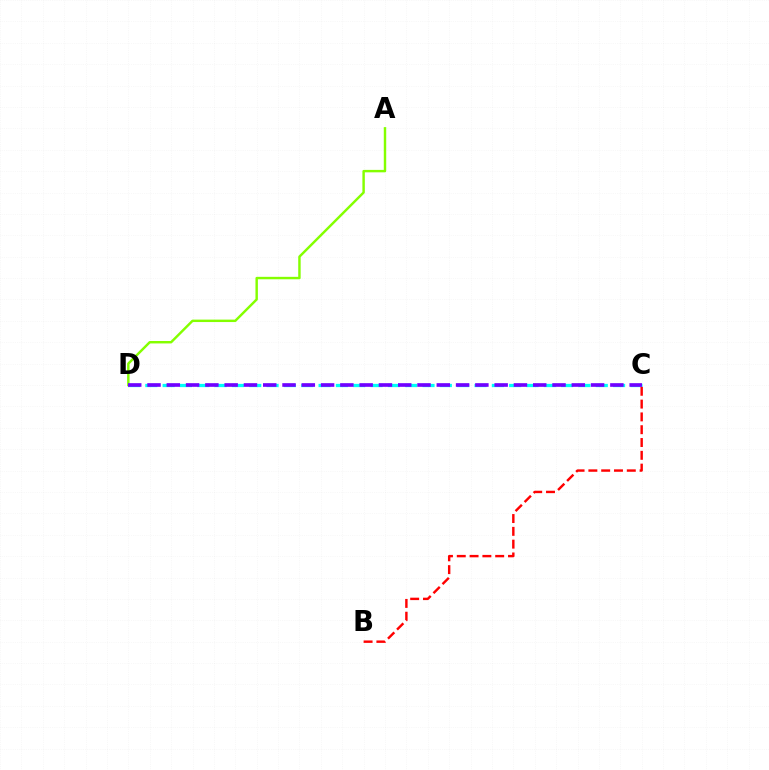{('C', 'D'): [{'color': '#00fff6', 'line_style': 'dashed', 'thickness': 2.35}, {'color': '#7200ff', 'line_style': 'dashed', 'thickness': 2.62}], ('A', 'D'): [{'color': '#84ff00', 'line_style': 'solid', 'thickness': 1.76}], ('B', 'C'): [{'color': '#ff0000', 'line_style': 'dashed', 'thickness': 1.74}]}